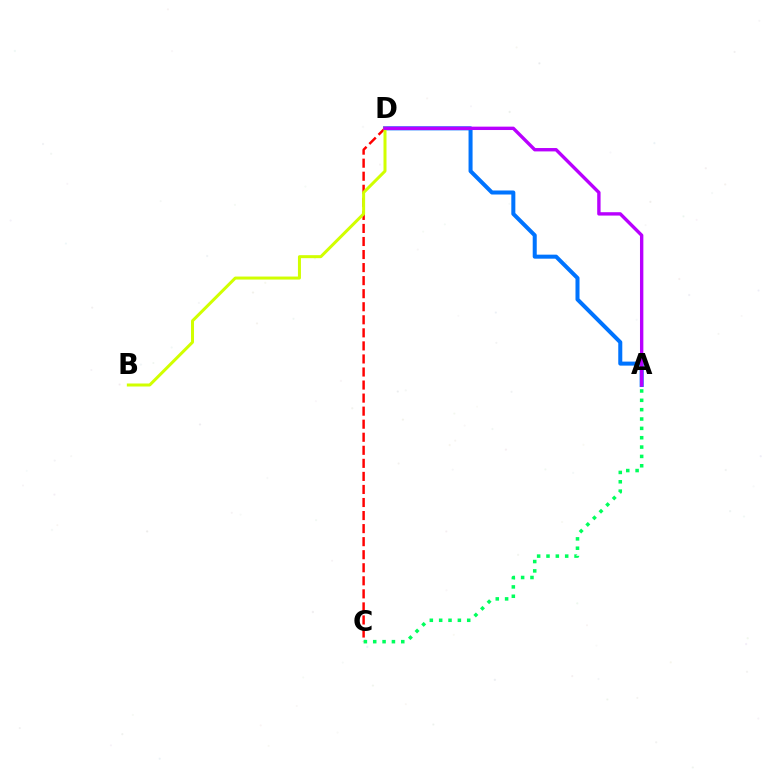{('A', 'D'): [{'color': '#0074ff', 'line_style': 'solid', 'thickness': 2.9}, {'color': '#b900ff', 'line_style': 'solid', 'thickness': 2.43}], ('C', 'D'): [{'color': '#ff0000', 'line_style': 'dashed', 'thickness': 1.77}], ('A', 'C'): [{'color': '#00ff5c', 'line_style': 'dotted', 'thickness': 2.54}], ('B', 'D'): [{'color': '#d1ff00', 'line_style': 'solid', 'thickness': 2.17}]}